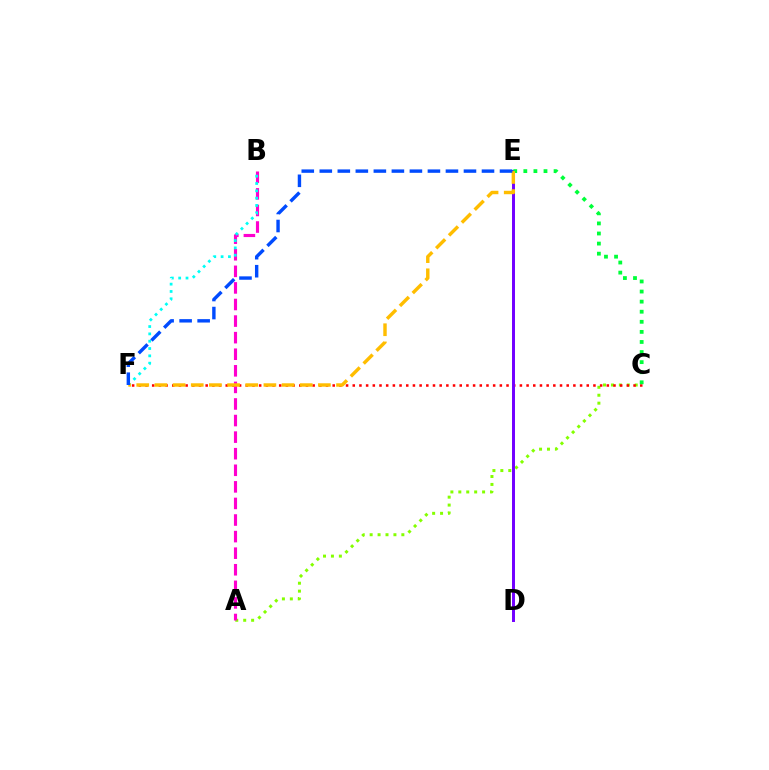{('A', 'C'): [{'color': '#84ff00', 'line_style': 'dotted', 'thickness': 2.15}], ('C', 'F'): [{'color': '#ff0000', 'line_style': 'dotted', 'thickness': 1.82}], ('A', 'B'): [{'color': '#ff00cf', 'line_style': 'dashed', 'thickness': 2.25}], ('B', 'F'): [{'color': '#00fff6', 'line_style': 'dotted', 'thickness': 1.99}], ('D', 'E'): [{'color': '#7200ff', 'line_style': 'solid', 'thickness': 2.14}], ('C', 'E'): [{'color': '#00ff39', 'line_style': 'dotted', 'thickness': 2.74}], ('E', 'F'): [{'color': '#ffbd00', 'line_style': 'dashed', 'thickness': 2.47}, {'color': '#004bff', 'line_style': 'dashed', 'thickness': 2.45}]}